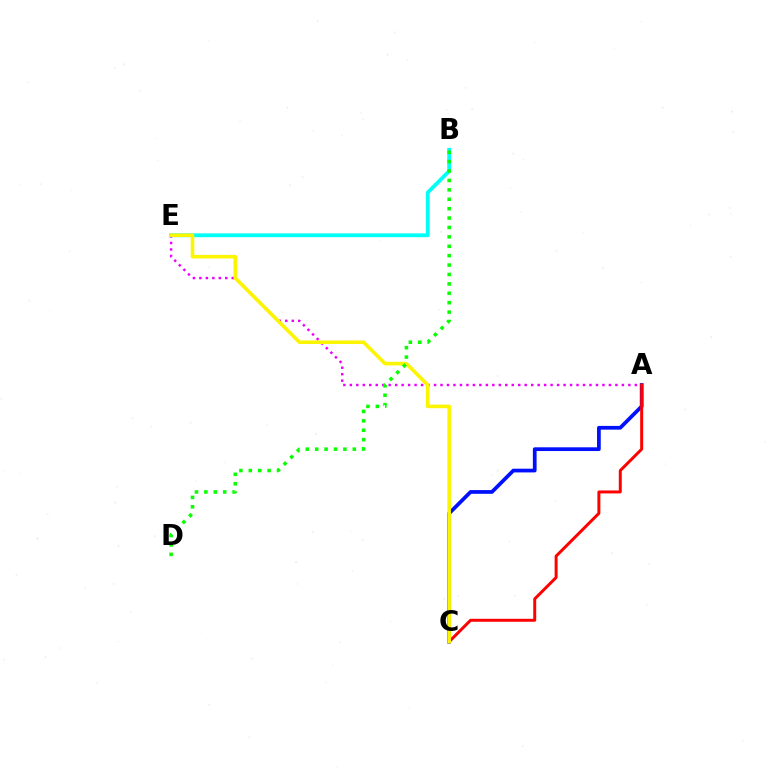{('A', 'C'): [{'color': '#0010ff', 'line_style': 'solid', 'thickness': 2.69}, {'color': '#ff0000', 'line_style': 'solid', 'thickness': 2.14}], ('A', 'E'): [{'color': '#ee00ff', 'line_style': 'dotted', 'thickness': 1.76}], ('B', 'E'): [{'color': '#00fff6', 'line_style': 'solid', 'thickness': 2.74}], ('C', 'E'): [{'color': '#fcf500', 'line_style': 'solid', 'thickness': 2.58}], ('B', 'D'): [{'color': '#08ff00', 'line_style': 'dotted', 'thickness': 2.55}]}